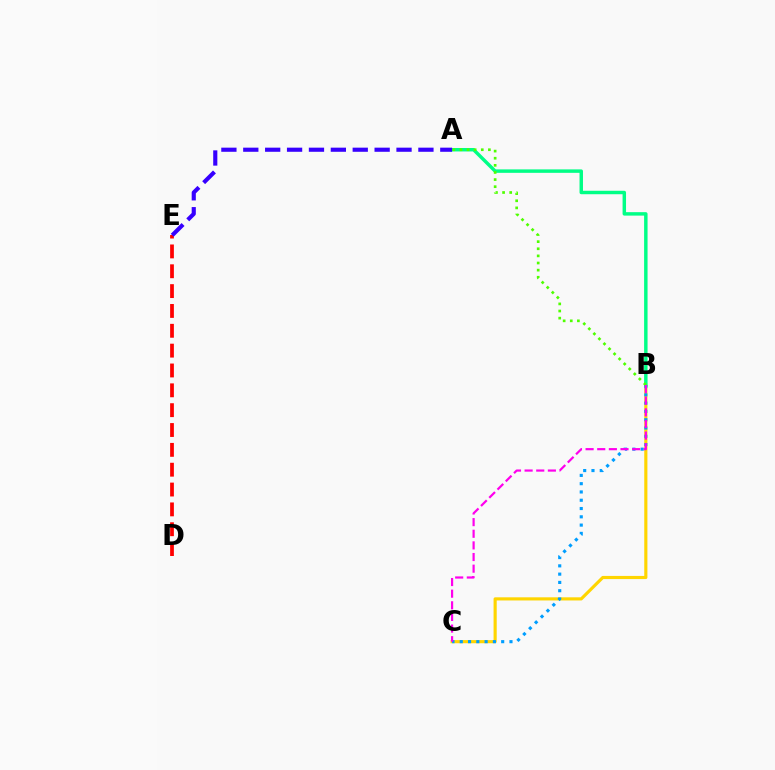{('B', 'C'): [{'color': '#ffd500', 'line_style': 'solid', 'thickness': 2.27}, {'color': '#009eff', 'line_style': 'dotted', 'thickness': 2.25}, {'color': '#ff00ed', 'line_style': 'dashed', 'thickness': 1.58}], ('A', 'B'): [{'color': '#00ff86', 'line_style': 'solid', 'thickness': 2.49}, {'color': '#4fff00', 'line_style': 'dotted', 'thickness': 1.93}], ('D', 'E'): [{'color': '#ff0000', 'line_style': 'dashed', 'thickness': 2.7}], ('A', 'E'): [{'color': '#3700ff', 'line_style': 'dashed', 'thickness': 2.97}]}